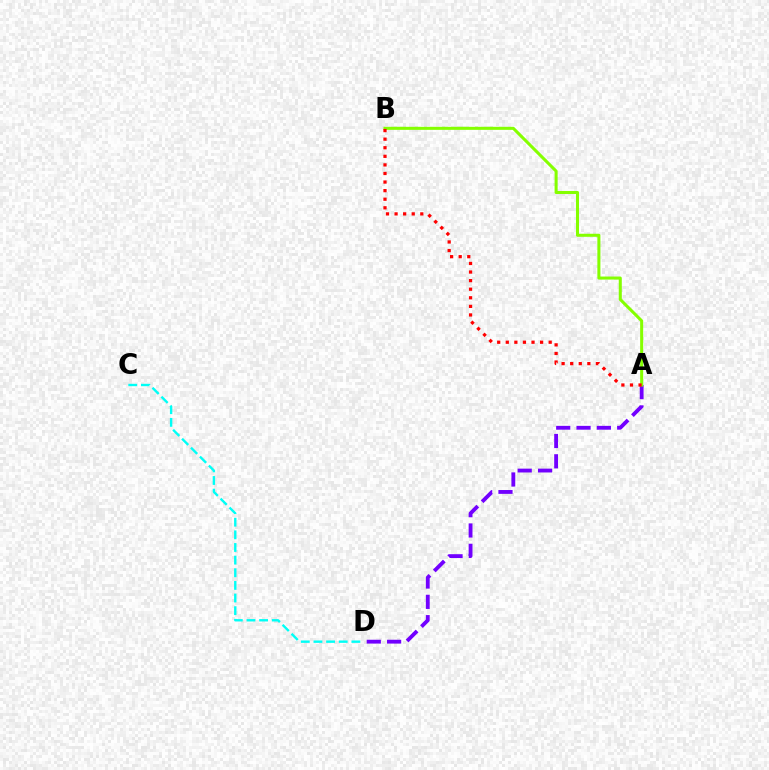{('A', 'D'): [{'color': '#7200ff', 'line_style': 'dashed', 'thickness': 2.76}], ('C', 'D'): [{'color': '#00fff6', 'line_style': 'dashed', 'thickness': 1.72}], ('A', 'B'): [{'color': '#84ff00', 'line_style': 'solid', 'thickness': 2.19}, {'color': '#ff0000', 'line_style': 'dotted', 'thickness': 2.33}]}